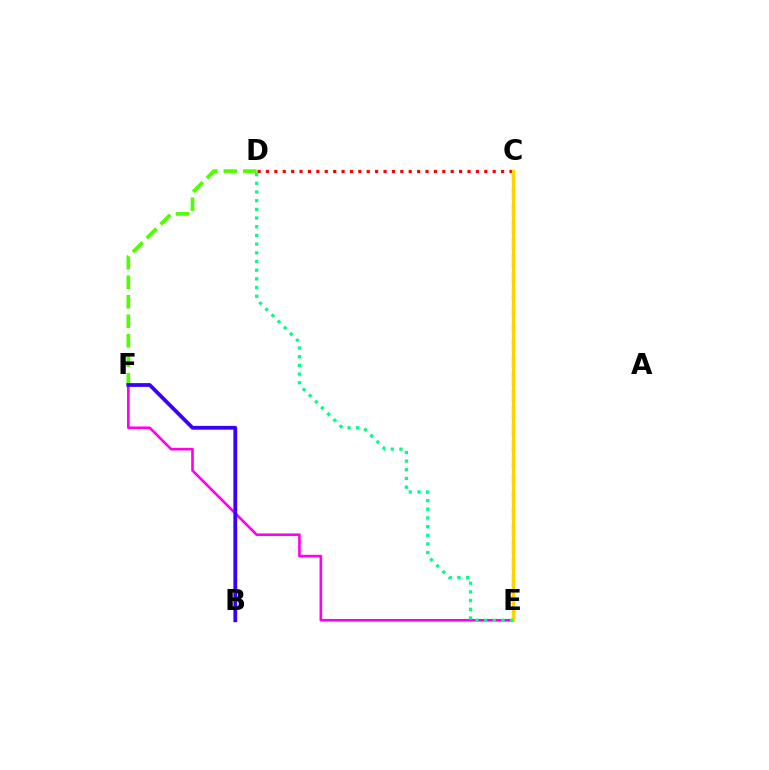{('D', 'F'): [{'color': '#4fff00', 'line_style': 'dashed', 'thickness': 2.65}], ('C', 'D'): [{'color': '#ff0000', 'line_style': 'dotted', 'thickness': 2.28}], ('E', 'F'): [{'color': '#ff00ed', 'line_style': 'solid', 'thickness': 1.9}], ('C', 'E'): [{'color': '#009eff', 'line_style': 'dashed', 'thickness': 2.29}, {'color': '#ffd500', 'line_style': 'solid', 'thickness': 2.34}], ('D', 'E'): [{'color': '#00ff86', 'line_style': 'dotted', 'thickness': 2.36}], ('B', 'F'): [{'color': '#3700ff', 'line_style': 'solid', 'thickness': 2.72}]}